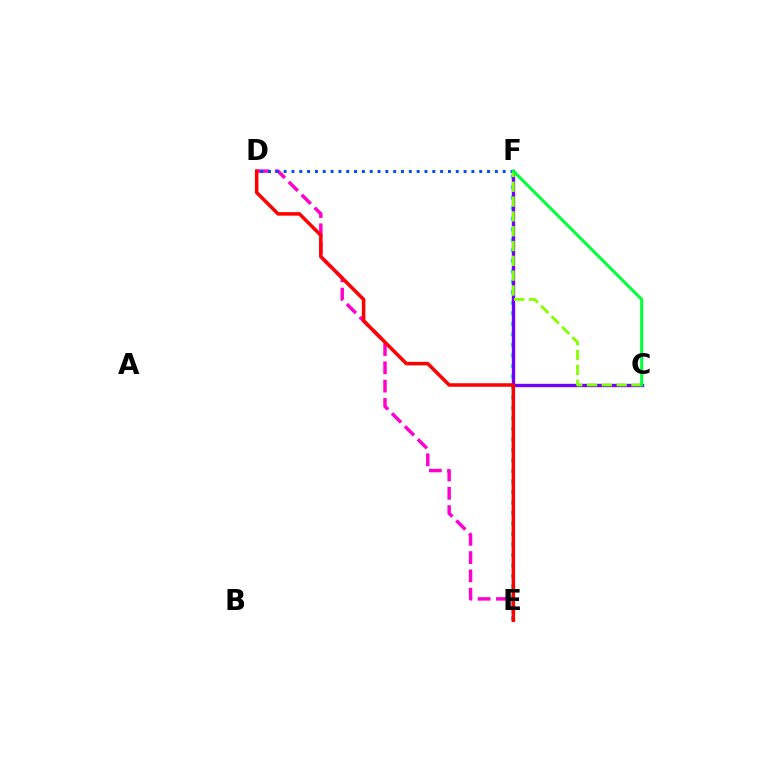{('E', 'F'): [{'color': '#00fff6', 'line_style': 'dotted', 'thickness': 2.85}, {'color': '#ffbd00', 'line_style': 'solid', 'thickness': 2.16}], ('D', 'E'): [{'color': '#ff00cf', 'line_style': 'dashed', 'thickness': 2.48}, {'color': '#ff0000', 'line_style': 'solid', 'thickness': 2.53}], ('C', 'F'): [{'color': '#7200ff', 'line_style': 'solid', 'thickness': 2.41}, {'color': '#84ff00', 'line_style': 'dashed', 'thickness': 2.01}, {'color': '#00ff39', 'line_style': 'solid', 'thickness': 2.16}], ('D', 'F'): [{'color': '#004bff', 'line_style': 'dotted', 'thickness': 2.13}]}